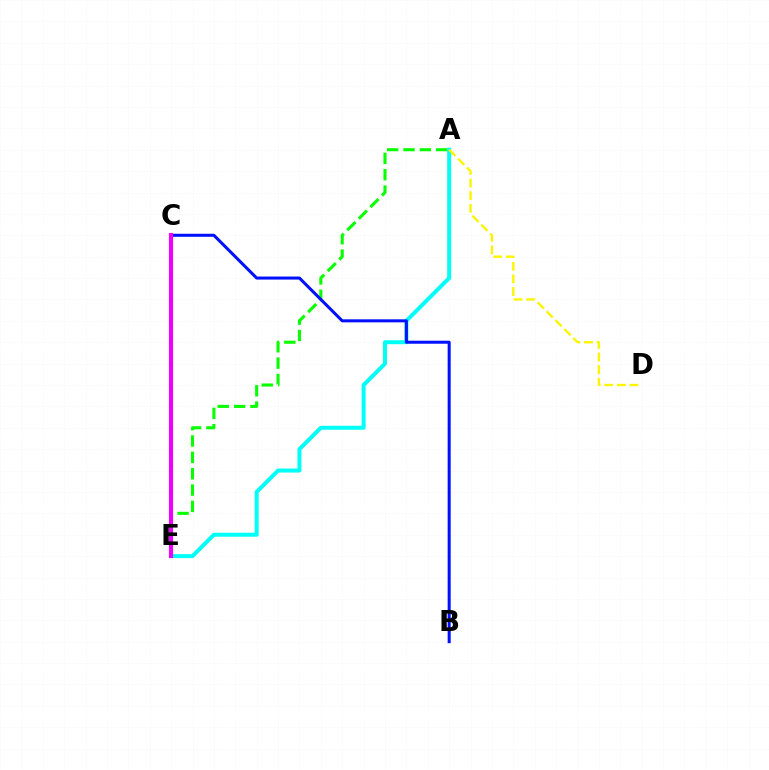{('A', 'E'): [{'color': '#08ff00', 'line_style': 'dashed', 'thickness': 2.22}, {'color': '#00fff6', 'line_style': 'solid', 'thickness': 2.86}], ('C', 'E'): [{'color': '#ff0000', 'line_style': 'solid', 'thickness': 2.53}, {'color': '#ee00ff', 'line_style': 'solid', 'thickness': 2.98}], ('A', 'D'): [{'color': '#fcf500', 'line_style': 'dashed', 'thickness': 1.71}], ('B', 'C'): [{'color': '#0010ff', 'line_style': 'solid', 'thickness': 2.18}]}